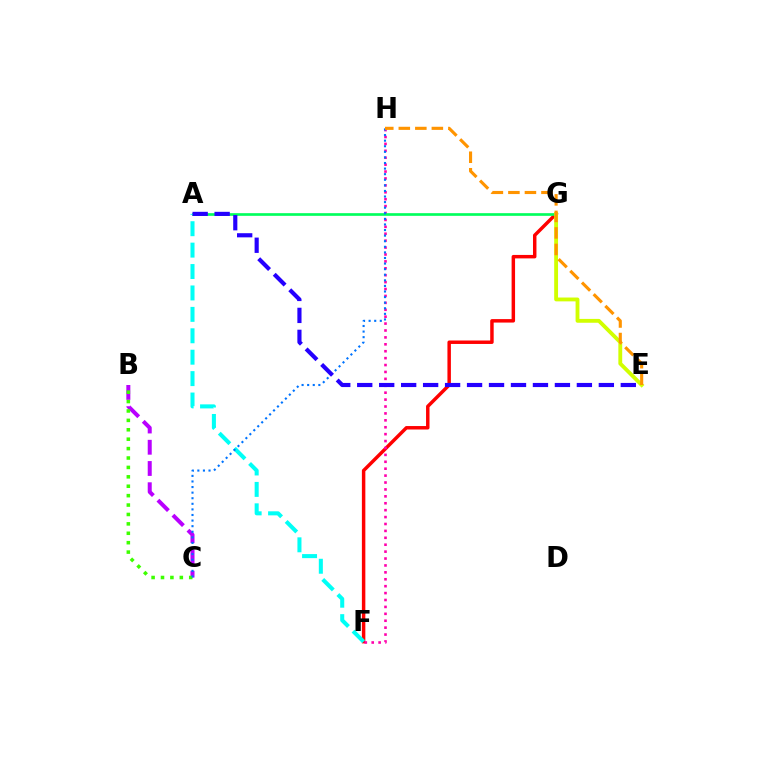{('B', 'C'): [{'color': '#b900ff', 'line_style': 'dashed', 'thickness': 2.88}, {'color': '#3dff00', 'line_style': 'dotted', 'thickness': 2.56}], ('F', 'G'): [{'color': '#ff0000', 'line_style': 'solid', 'thickness': 2.49}], ('F', 'H'): [{'color': '#ff00ac', 'line_style': 'dotted', 'thickness': 1.88}], ('A', 'G'): [{'color': '#00ff5c', 'line_style': 'solid', 'thickness': 1.92}], ('E', 'G'): [{'color': '#d1ff00', 'line_style': 'solid', 'thickness': 2.77}], ('A', 'F'): [{'color': '#00fff6', 'line_style': 'dashed', 'thickness': 2.91}], ('C', 'H'): [{'color': '#0074ff', 'line_style': 'dotted', 'thickness': 1.52}], ('A', 'E'): [{'color': '#2500ff', 'line_style': 'dashed', 'thickness': 2.98}], ('E', 'H'): [{'color': '#ff9400', 'line_style': 'dashed', 'thickness': 2.24}]}